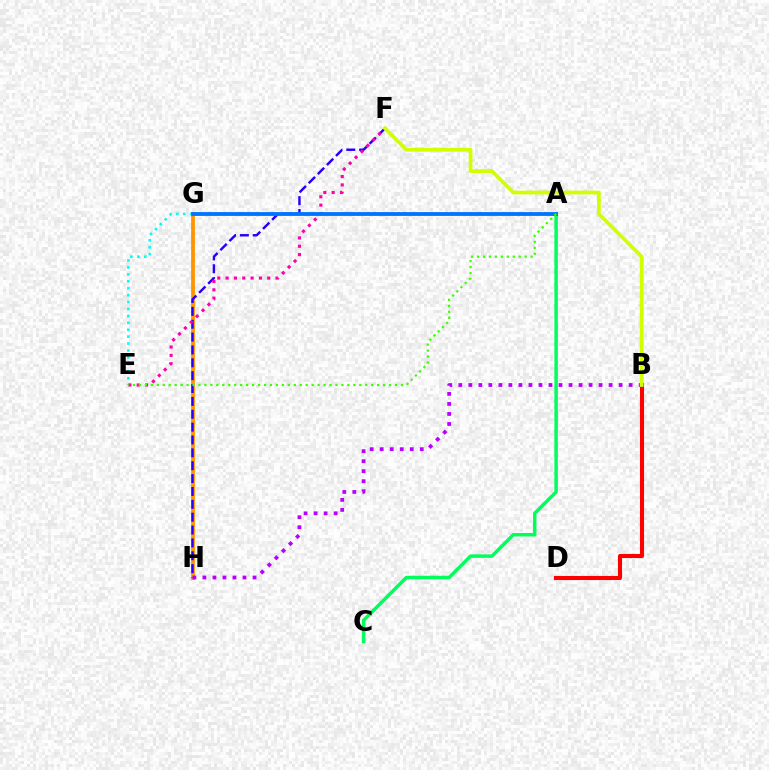{('G', 'H'): [{'color': '#ff9400', 'line_style': 'solid', 'thickness': 2.72}], ('F', 'H'): [{'color': '#2500ff', 'line_style': 'dashed', 'thickness': 1.75}], ('E', 'G'): [{'color': '#00fff6', 'line_style': 'dotted', 'thickness': 1.88}], ('E', 'F'): [{'color': '#ff00ac', 'line_style': 'dotted', 'thickness': 2.26}], ('A', 'C'): [{'color': '#00ff5c', 'line_style': 'solid', 'thickness': 2.51}], ('B', 'D'): [{'color': '#ff0000', 'line_style': 'solid', 'thickness': 2.92}], ('B', 'H'): [{'color': '#b900ff', 'line_style': 'dotted', 'thickness': 2.72}], ('A', 'G'): [{'color': '#0074ff', 'line_style': 'solid', 'thickness': 2.76}], ('B', 'F'): [{'color': '#d1ff00', 'line_style': 'solid', 'thickness': 2.69}], ('A', 'E'): [{'color': '#3dff00', 'line_style': 'dotted', 'thickness': 1.62}]}